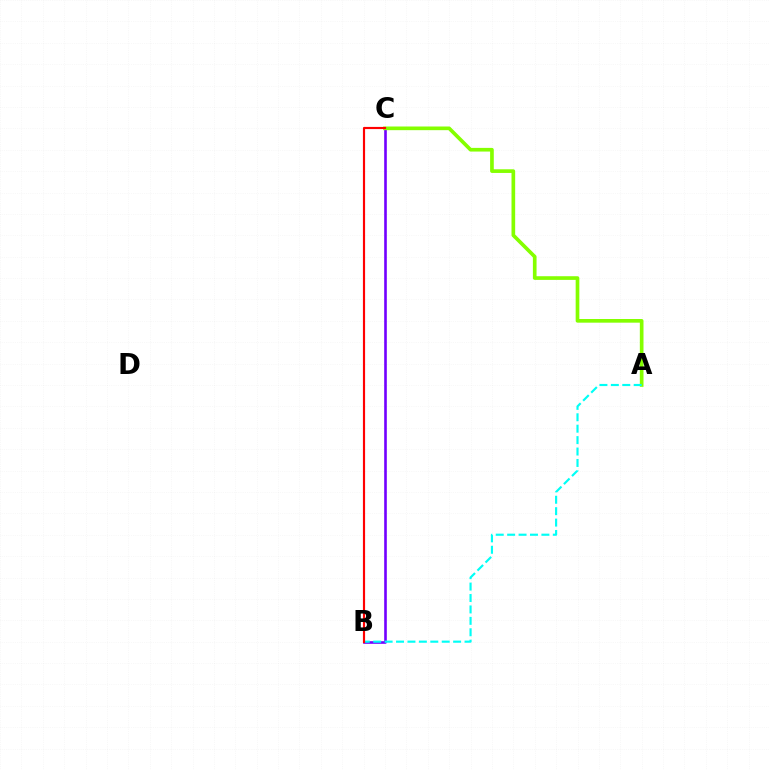{('B', 'C'): [{'color': '#7200ff', 'line_style': 'solid', 'thickness': 1.89}, {'color': '#ff0000', 'line_style': 'solid', 'thickness': 1.56}], ('A', 'C'): [{'color': '#84ff00', 'line_style': 'solid', 'thickness': 2.64}], ('A', 'B'): [{'color': '#00fff6', 'line_style': 'dashed', 'thickness': 1.55}]}